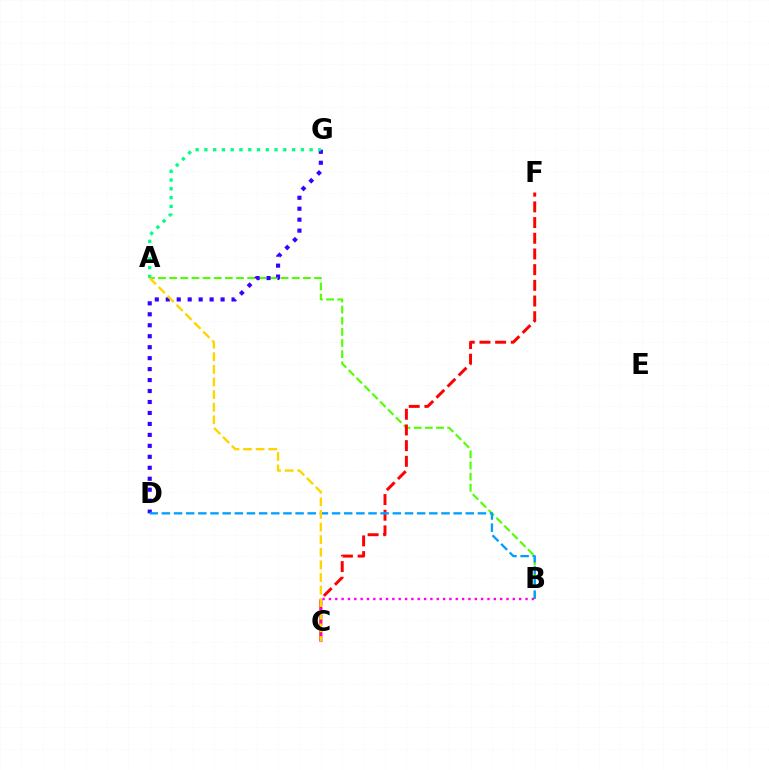{('A', 'B'): [{'color': '#4fff00', 'line_style': 'dashed', 'thickness': 1.51}], ('C', 'F'): [{'color': '#ff0000', 'line_style': 'dashed', 'thickness': 2.13}], ('D', 'G'): [{'color': '#3700ff', 'line_style': 'dotted', 'thickness': 2.98}], ('B', 'D'): [{'color': '#009eff', 'line_style': 'dashed', 'thickness': 1.65}], ('A', 'G'): [{'color': '#00ff86', 'line_style': 'dotted', 'thickness': 2.38}], ('B', 'C'): [{'color': '#ff00ed', 'line_style': 'dotted', 'thickness': 1.72}], ('A', 'C'): [{'color': '#ffd500', 'line_style': 'dashed', 'thickness': 1.71}]}